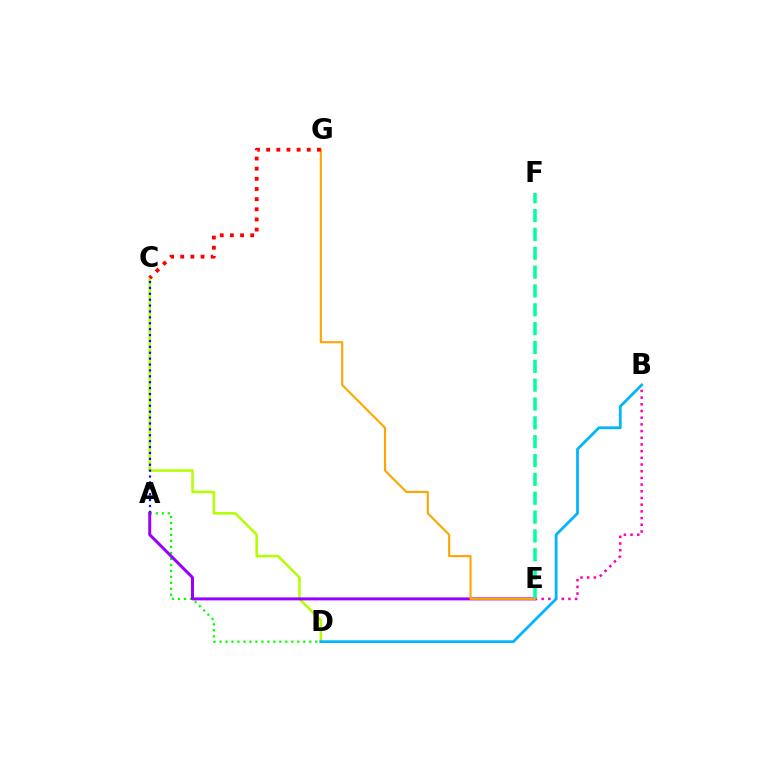{('A', 'D'): [{'color': '#08ff00', 'line_style': 'dotted', 'thickness': 1.63}], ('B', 'E'): [{'color': '#ff00bd', 'line_style': 'dotted', 'thickness': 1.82}], ('C', 'D'): [{'color': '#b3ff00', 'line_style': 'solid', 'thickness': 1.83}], ('A', 'C'): [{'color': '#0010ff', 'line_style': 'dotted', 'thickness': 1.6}], ('B', 'D'): [{'color': '#00b5ff', 'line_style': 'solid', 'thickness': 1.99}], ('A', 'E'): [{'color': '#9b00ff', 'line_style': 'solid', 'thickness': 2.14}], ('E', 'F'): [{'color': '#00ff9d', 'line_style': 'dashed', 'thickness': 2.56}], ('E', 'G'): [{'color': '#ffa500', 'line_style': 'solid', 'thickness': 1.53}], ('C', 'G'): [{'color': '#ff0000', 'line_style': 'dotted', 'thickness': 2.76}]}